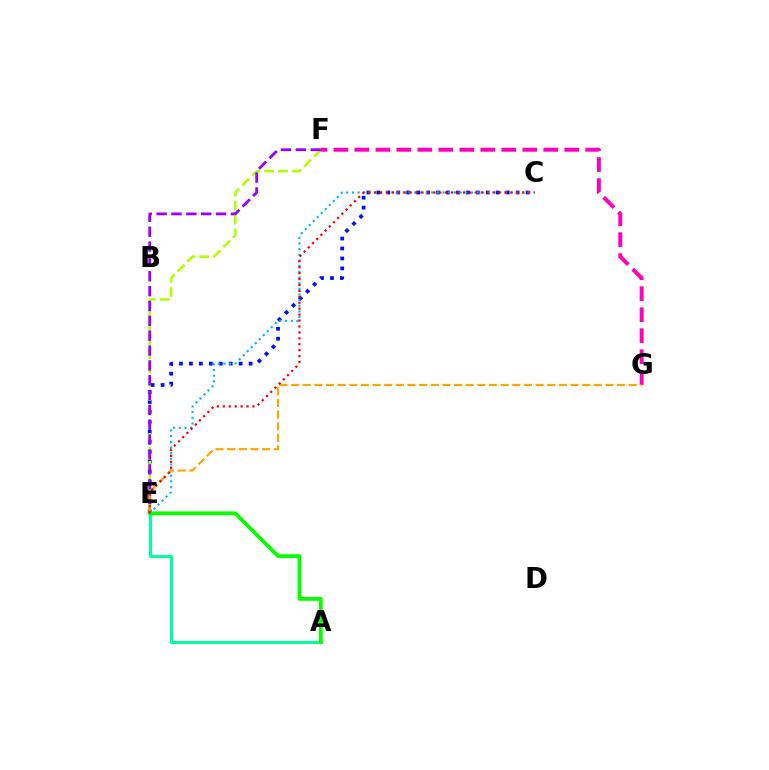{('C', 'E'): [{'color': '#0010ff', 'line_style': 'dotted', 'thickness': 2.7}, {'color': '#00b5ff', 'line_style': 'dotted', 'thickness': 1.54}, {'color': '#ff0000', 'line_style': 'dotted', 'thickness': 1.61}], ('E', 'F'): [{'color': '#b3ff00', 'line_style': 'dashed', 'thickness': 1.89}, {'color': '#9b00ff', 'line_style': 'dashed', 'thickness': 2.02}], ('F', 'G'): [{'color': '#ff00bd', 'line_style': 'dashed', 'thickness': 2.85}], ('A', 'E'): [{'color': '#00ff9d', 'line_style': 'solid', 'thickness': 2.17}, {'color': '#08ff00', 'line_style': 'solid', 'thickness': 2.74}], ('E', 'G'): [{'color': '#ffa500', 'line_style': 'dashed', 'thickness': 1.58}]}